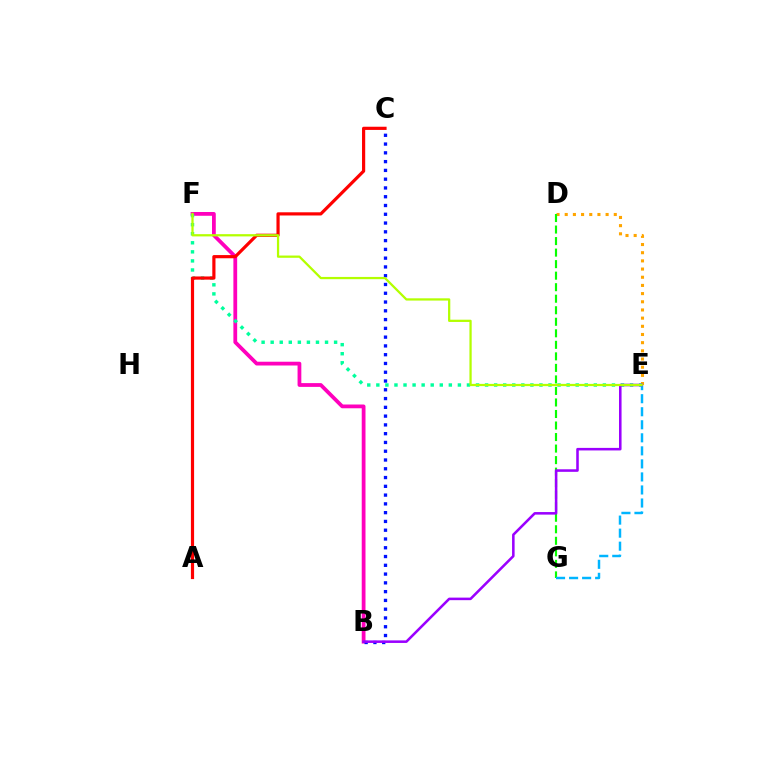{('D', 'E'): [{'color': '#ffa500', 'line_style': 'dotted', 'thickness': 2.22}], ('B', 'F'): [{'color': '#ff00bd', 'line_style': 'solid', 'thickness': 2.71}], ('D', 'G'): [{'color': '#08ff00', 'line_style': 'dashed', 'thickness': 1.57}], ('E', 'F'): [{'color': '#00ff9d', 'line_style': 'dotted', 'thickness': 2.46}, {'color': '#b3ff00', 'line_style': 'solid', 'thickness': 1.62}], ('A', 'C'): [{'color': '#ff0000', 'line_style': 'solid', 'thickness': 2.29}], ('B', 'C'): [{'color': '#0010ff', 'line_style': 'dotted', 'thickness': 2.38}], ('E', 'G'): [{'color': '#00b5ff', 'line_style': 'dashed', 'thickness': 1.77}], ('B', 'E'): [{'color': '#9b00ff', 'line_style': 'solid', 'thickness': 1.84}]}